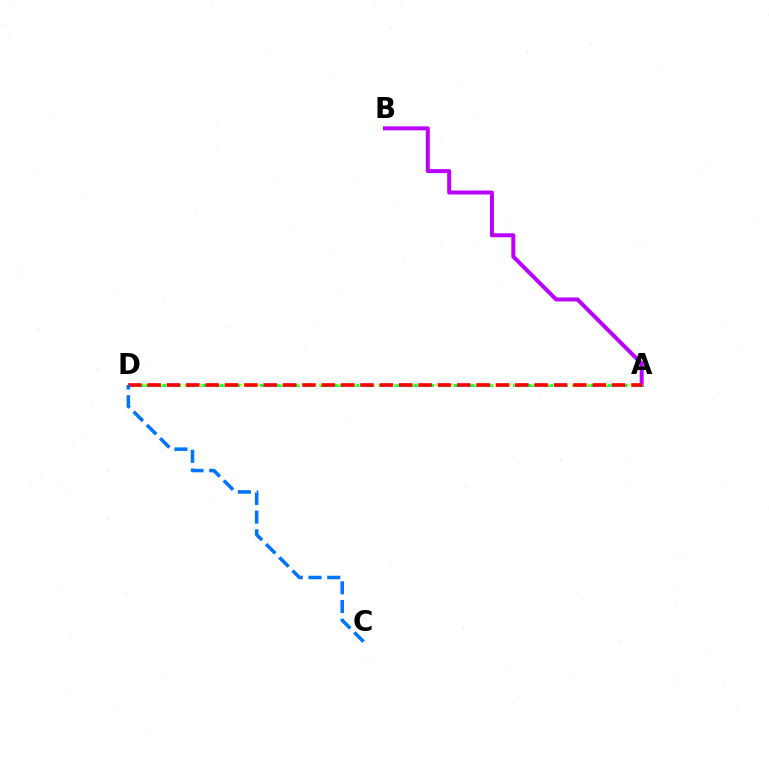{('A', 'B'): [{'color': '#b900ff', 'line_style': 'solid', 'thickness': 2.87}], ('A', 'D'): [{'color': '#00ff5c', 'line_style': 'dashed', 'thickness': 2.02}, {'color': '#d1ff00', 'line_style': 'dotted', 'thickness': 1.55}, {'color': '#ff0000', 'line_style': 'dashed', 'thickness': 2.63}], ('C', 'D'): [{'color': '#0074ff', 'line_style': 'dashed', 'thickness': 2.55}]}